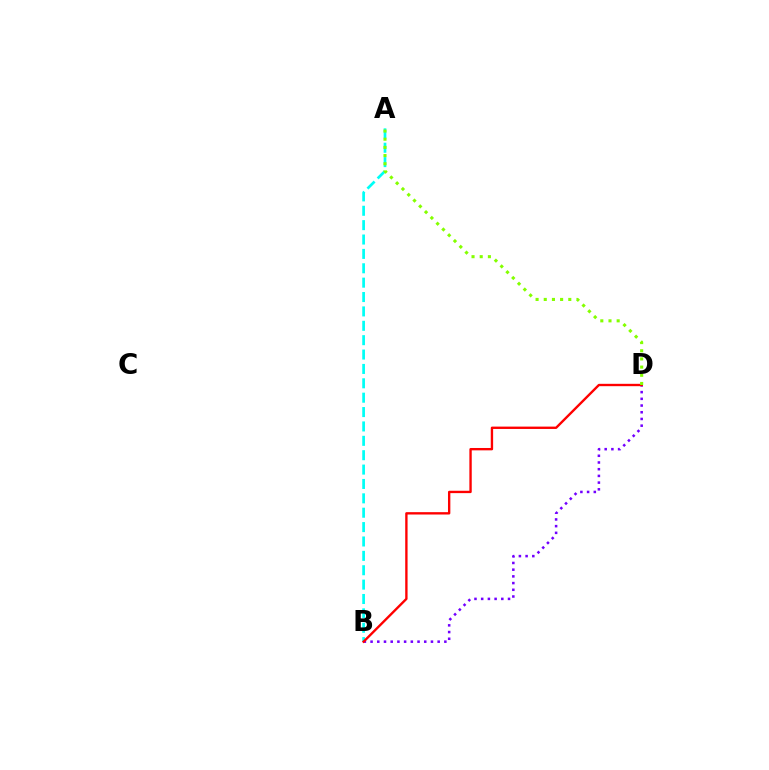{('A', 'B'): [{'color': '#00fff6', 'line_style': 'dashed', 'thickness': 1.95}], ('B', 'D'): [{'color': '#7200ff', 'line_style': 'dotted', 'thickness': 1.82}, {'color': '#ff0000', 'line_style': 'solid', 'thickness': 1.7}], ('A', 'D'): [{'color': '#84ff00', 'line_style': 'dotted', 'thickness': 2.22}]}